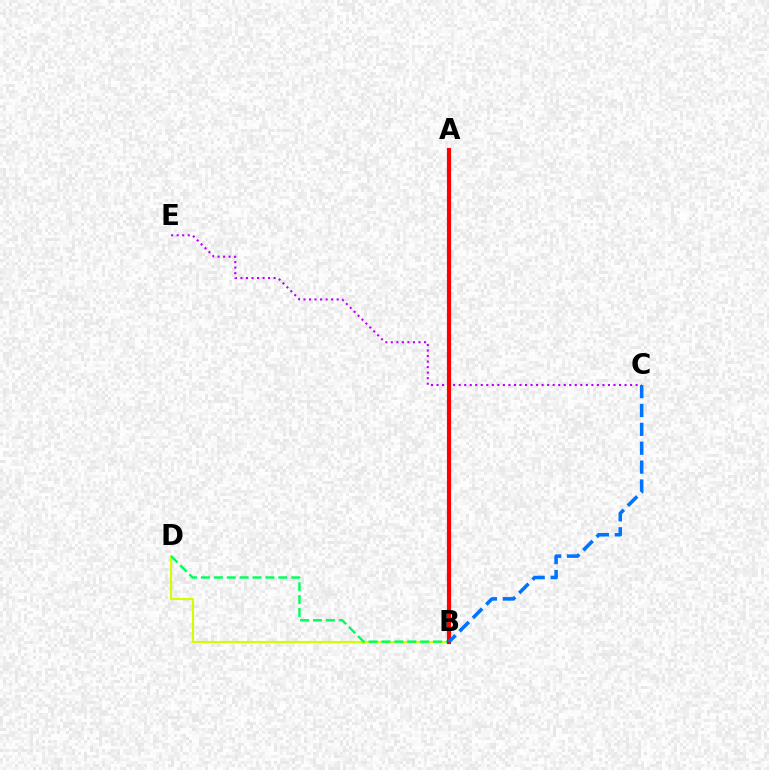{('B', 'D'): [{'color': '#d1ff00', 'line_style': 'solid', 'thickness': 1.53}, {'color': '#00ff5c', 'line_style': 'dashed', 'thickness': 1.75}], ('C', 'E'): [{'color': '#b900ff', 'line_style': 'dotted', 'thickness': 1.5}], ('A', 'B'): [{'color': '#ff0000', 'line_style': 'solid', 'thickness': 2.98}], ('B', 'C'): [{'color': '#0074ff', 'line_style': 'dashed', 'thickness': 2.56}]}